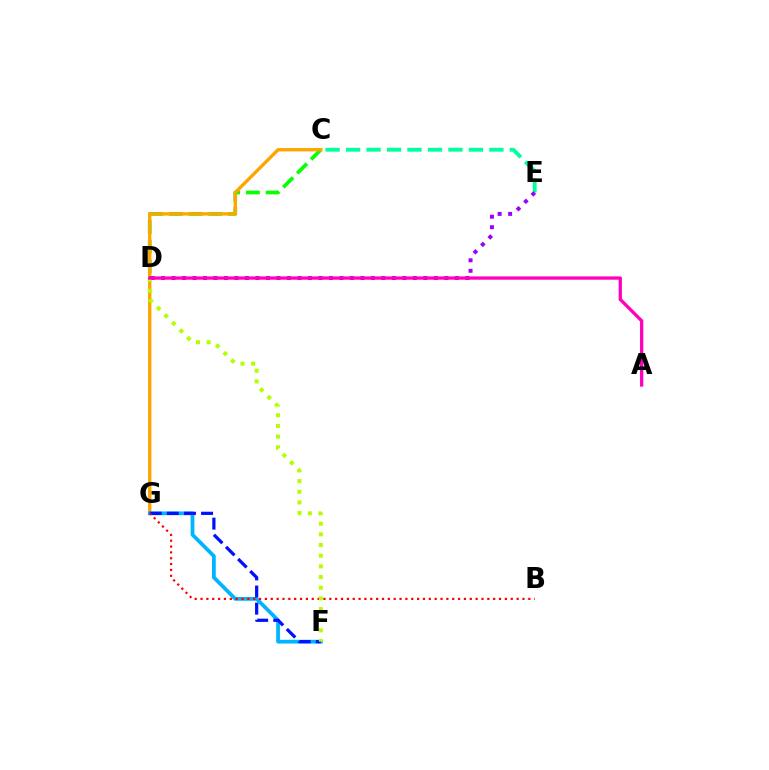{('C', 'D'): [{'color': '#08ff00', 'line_style': 'dashed', 'thickness': 2.67}], ('C', 'E'): [{'color': '#00ff9d', 'line_style': 'dashed', 'thickness': 2.78}], ('C', 'G'): [{'color': '#ffa500', 'line_style': 'solid', 'thickness': 2.43}], ('F', 'G'): [{'color': '#00b5ff', 'line_style': 'solid', 'thickness': 2.7}, {'color': '#0010ff', 'line_style': 'dashed', 'thickness': 2.33}], ('D', 'E'): [{'color': '#9b00ff', 'line_style': 'dotted', 'thickness': 2.85}], ('B', 'G'): [{'color': '#ff0000', 'line_style': 'dotted', 'thickness': 1.59}], ('D', 'F'): [{'color': '#b3ff00', 'line_style': 'dotted', 'thickness': 2.9}], ('A', 'D'): [{'color': '#ff00bd', 'line_style': 'solid', 'thickness': 2.37}]}